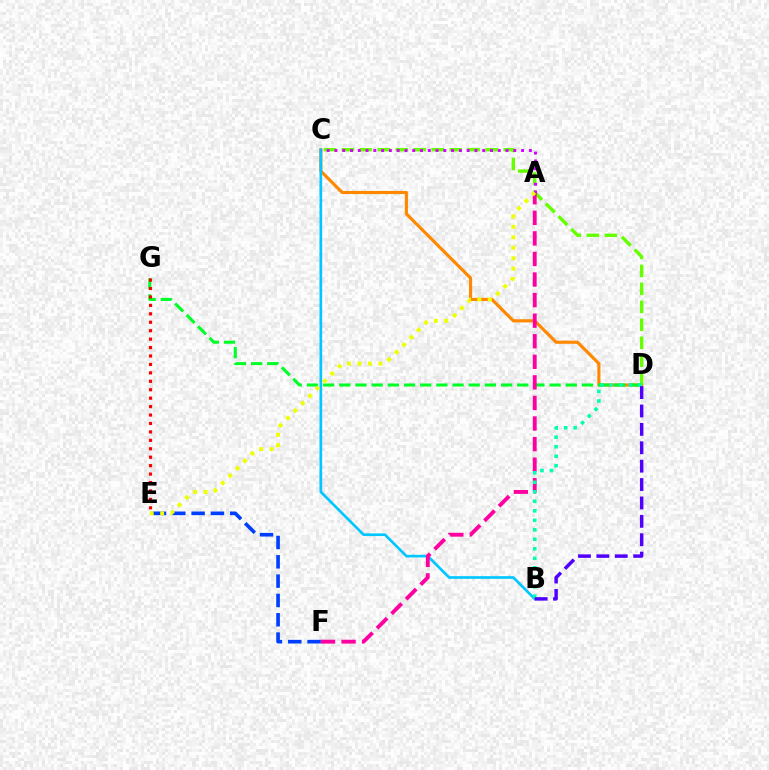{('C', 'D'): [{'color': '#ff8800', 'line_style': 'solid', 'thickness': 2.26}, {'color': '#66ff00', 'line_style': 'dashed', 'thickness': 2.44}], ('B', 'C'): [{'color': '#00c7ff', 'line_style': 'solid', 'thickness': 1.92}], ('D', 'G'): [{'color': '#00ff27', 'line_style': 'dashed', 'thickness': 2.2}], ('A', 'F'): [{'color': '#ff00a0', 'line_style': 'dashed', 'thickness': 2.79}], ('B', 'D'): [{'color': '#00ffaf', 'line_style': 'dotted', 'thickness': 2.58}, {'color': '#4f00ff', 'line_style': 'dashed', 'thickness': 2.5}], ('E', 'F'): [{'color': '#003fff', 'line_style': 'dashed', 'thickness': 2.62}], ('E', 'G'): [{'color': '#ff0000', 'line_style': 'dotted', 'thickness': 2.29}], ('A', 'C'): [{'color': '#d600ff', 'line_style': 'dotted', 'thickness': 2.11}], ('A', 'E'): [{'color': '#eeff00', 'line_style': 'dotted', 'thickness': 2.84}]}